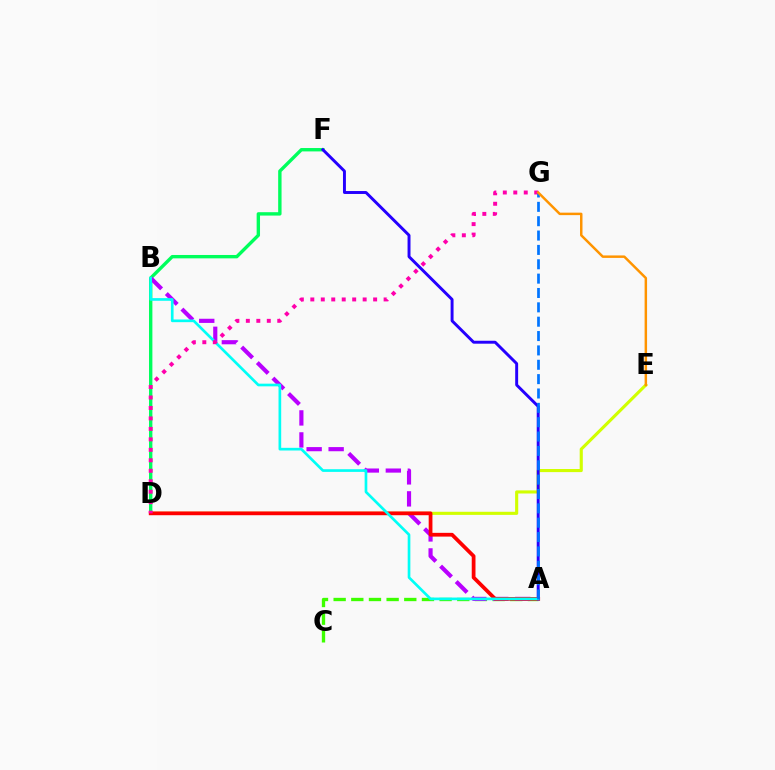{('A', 'C'): [{'color': '#3dff00', 'line_style': 'dashed', 'thickness': 2.4}], ('D', 'E'): [{'color': '#d1ff00', 'line_style': 'solid', 'thickness': 2.24}], ('D', 'F'): [{'color': '#00ff5c', 'line_style': 'solid', 'thickness': 2.43}], ('A', 'B'): [{'color': '#b900ff', 'line_style': 'dashed', 'thickness': 2.99}, {'color': '#00fff6', 'line_style': 'solid', 'thickness': 1.92}], ('A', 'D'): [{'color': '#ff0000', 'line_style': 'solid', 'thickness': 2.7}], ('A', 'F'): [{'color': '#2500ff', 'line_style': 'solid', 'thickness': 2.11}], ('D', 'G'): [{'color': '#ff00ac', 'line_style': 'dotted', 'thickness': 2.84}], ('A', 'G'): [{'color': '#0074ff', 'line_style': 'dashed', 'thickness': 1.95}], ('E', 'G'): [{'color': '#ff9400', 'line_style': 'solid', 'thickness': 1.78}]}